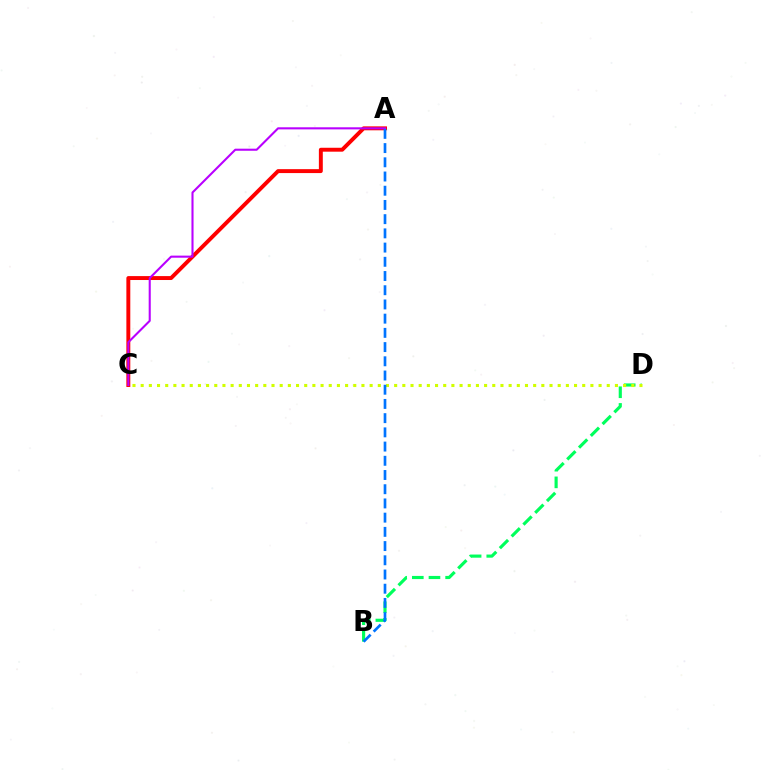{('B', 'D'): [{'color': '#00ff5c', 'line_style': 'dashed', 'thickness': 2.26}], ('A', 'C'): [{'color': '#ff0000', 'line_style': 'solid', 'thickness': 2.83}, {'color': '#b900ff', 'line_style': 'solid', 'thickness': 1.5}], ('C', 'D'): [{'color': '#d1ff00', 'line_style': 'dotted', 'thickness': 2.22}], ('A', 'B'): [{'color': '#0074ff', 'line_style': 'dashed', 'thickness': 1.93}]}